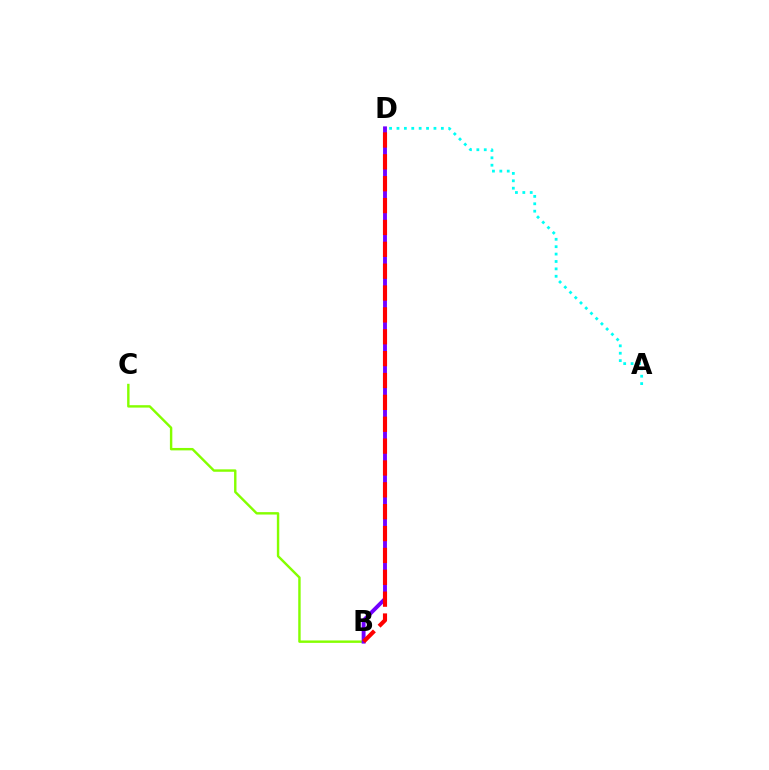{('A', 'D'): [{'color': '#00fff6', 'line_style': 'dotted', 'thickness': 2.01}], ('B', 'C'): [{'color': '#84ff00', 'line_style': 'solid', 'thickness': 1.74}], ('B', 'D'): [{'color': '#7200ff', 'line_style': 'solid', 'thickness': 2.79}, {'color': '#ff0000', 'line_style': 'dashed', 'thickness': 2.97}]}